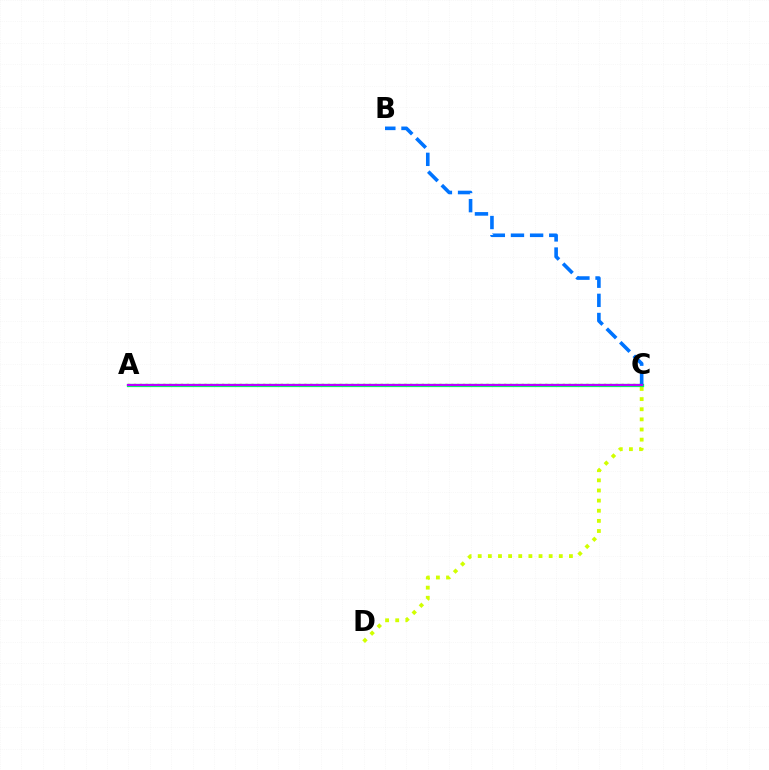{('C', 'D'): [{'color': '#d1ff00', 'line_style': 'dotted', 'thickness': 2.75}], ('A', 'C'): [{'color': '#ff0000', 'line_style': 'dotted', 'thickness': 1.6}, {'color': '#00ff5c', 'line_style': 'solid', 'thickness': 2.34}, {'color': '#b900ff', 'line_style': 'solid', 'thickness': 1.55}], ('B', 'C'): [{'color': '#0074ff', 'line_style': 'dashed', 'thickness': 2.6}]}